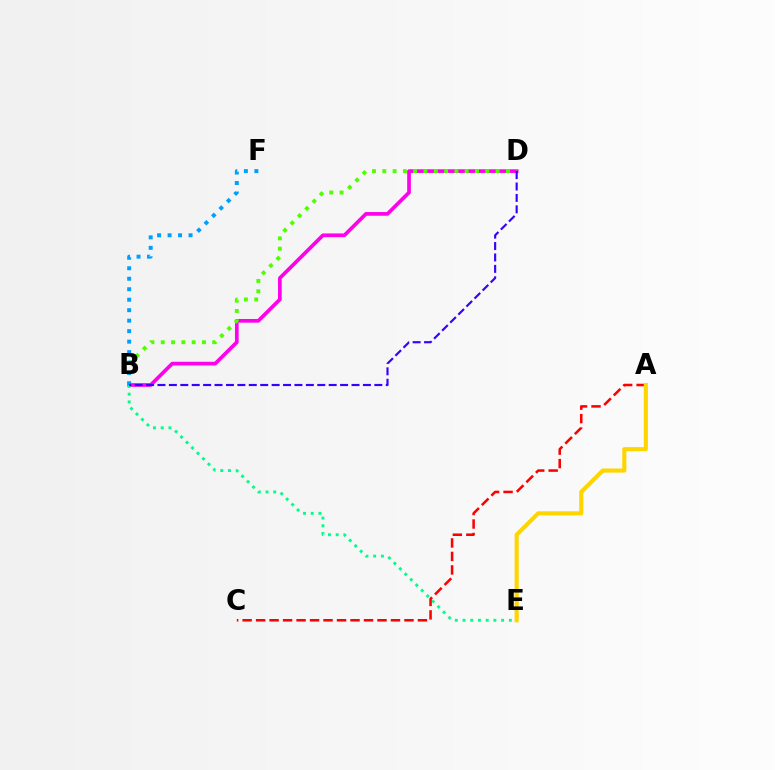{('B', 'D'): [{'color': '#ff00ed', 'line_style': 'solid', 'thickness': 2.65}, {'color': '#4fff00', 'line_style': 'dotted', 'thickness': 2.8}, {'color': '#3700ff', 'line_style': 'dashed', 'thickness': 1.55}], ('B', 'E'): [{'color': '#00ff86', 'line_style': 'dotted', 'thickness': 2.1}], ('B', 'F'): [{'color': '#009eff', 'line_style': 'dotted', 'thickness': 2.85}], ('A', 'C'): [{'color': '#ff0000', 'line_style': 'dashed', 'thickness': 1.83}], ('A', 'E'): [{'color': '#ffd500', 'line_style': 'solid', 'thickness': 2.97}]}